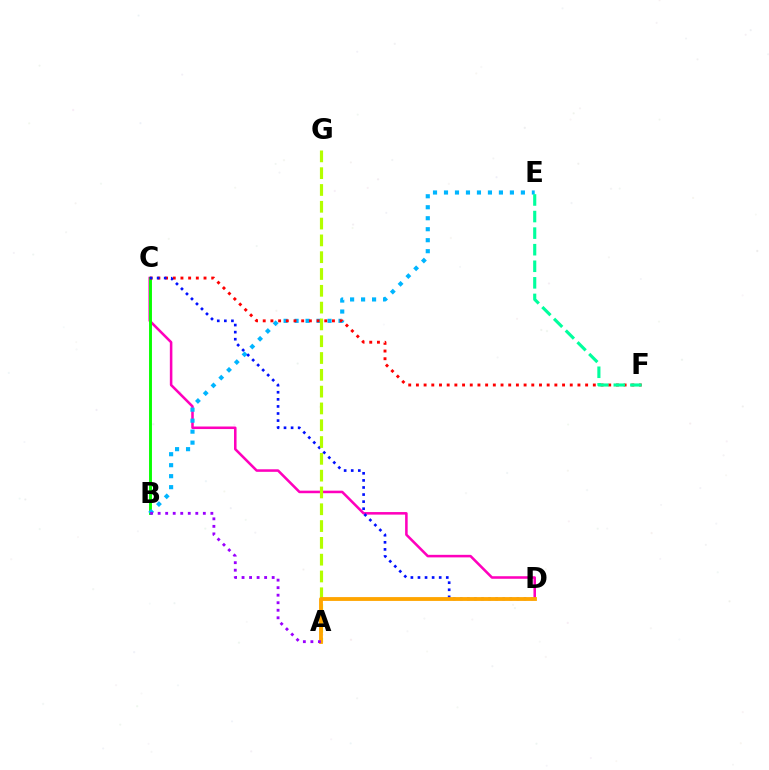{('C', 'D'): [{'color': '#ff00bd', 'line_style': 'solid', 'thickness': 1.84}, {'color': '#0010ff', 'line_style': 'dotted', 'thickness': 1.92}], ('B', 'C'): [{'color': '#08ff00', 'line_style': 'solid', 'thickness': 2.09}], ('B', 'E'): [{'color': '#00b5ff', 'line_style': 'dotted', 'thickness': 2.98}], ('C', 'F'): [{'color': '#ff0000', 'line_style': 'dotted', 'thickness': 2.09}], ('E', 'F'): [{'color': '#00ff9d', 'line_style': 'dashed', 'thickness': 2.25}], ('A', 'G'): [{'color': '#b3ff00', 'line_style': 'dashed', 'thickness': 2.28}], ('A', 'D'): [{'color': '#ffa500', 'line_style': 'solid', 'thickness': 2.75}], ('A', 'B'): [{'color': '#9b00ff', 'line_style': 'dotted', 'thickness': 2.05}]}